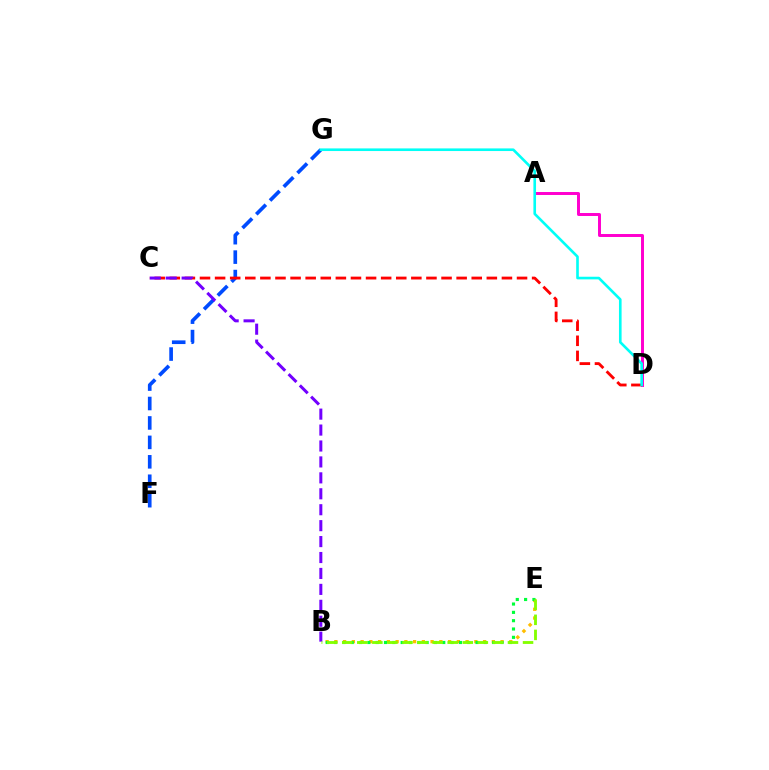{('B', 'E'): [{'color': '#ffbd00', 'line_style': 'dotted', 'thickness': 2.38}, {'color': '#00ff39', 'line_style': 'dotted', 'thickness': 2.26}, {'color': '#84ff00', 'line_style': 'dashed', 'thickness': 2.05}], ('A', 'D'): [{'color': '#ff00cf', 'line_style': 'solid', 'thickness': 2.14}], ('F', 'G'): [{'color': '#004bff', 'line_style': 'dashed', 'thickness': 2.64}], ('C', 'D'): [{'color': '#ff0000', 'line_style': 'dashed', 'thickness': 2.05}], ('D', 'G'): [{'color': '#00fff6', 'line_style': 'solid', 'thickness': 1.89}], ('B', 'C'): [{'color': '#7200ff', 'line_style': 'dashed', 'thickness': 2.16}]}